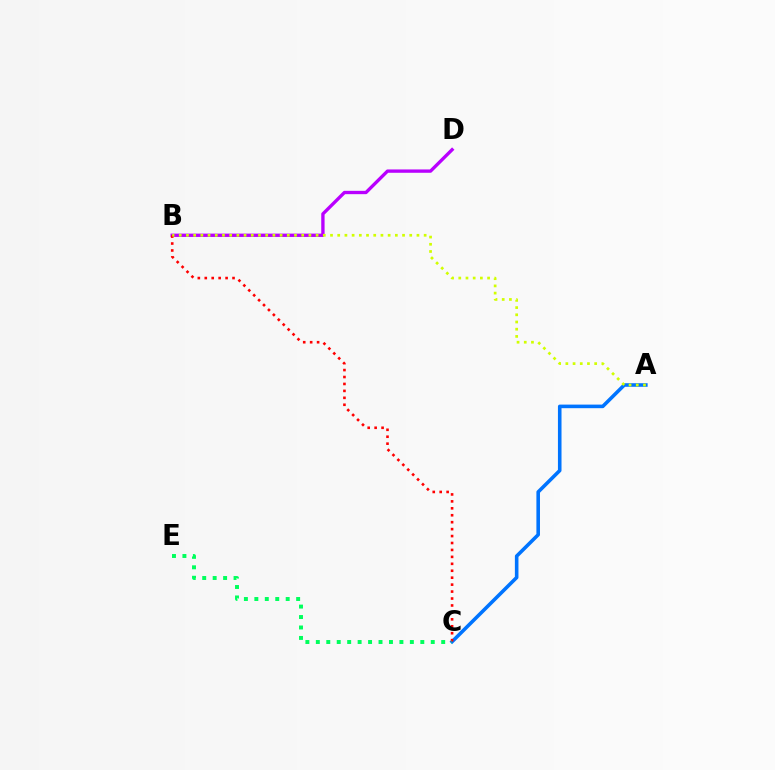{('B', 'D'): [{'color': '#b900ff', 'line_style': 'solid', 'thickness': 2.4}], ('A', 'C'): [{'color': '#0074ff', 'line_style': 'solid', 'thickness': 2.58}], ('B', 'C'): [{'color': '#ff0000', 'line_style': 'dotted', 'thickness': 1.89}], ('A', 'B'): [{'color': '#d1ff00', 'line_style': 'dotted', 'thickness': 1.96}], ('C', 'E'): [{'color': '#00ff5c', 'line_style': 'dotted', 'thickness': 2.84}]}